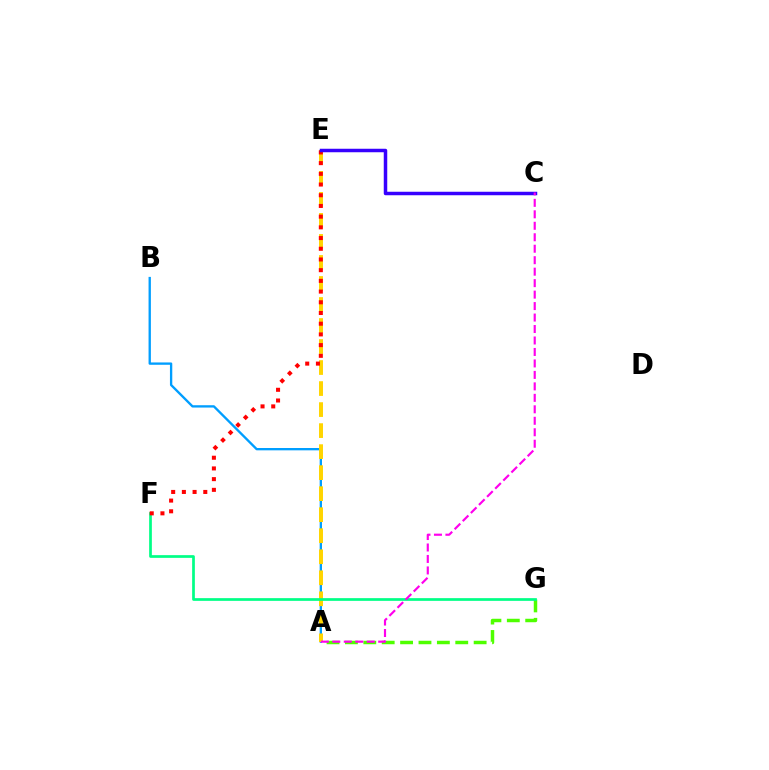{('A', 'B'): [{'color': '#009eff', 'line_style': 'solid', 'thickness': 1.68}], ('A', 'G'): [{'color': '#4fff00', 'line_style': 'dashed', 'thickness': 2.5}], ('A', 'E'): [{'color': '#ffd500', 'line_style': 'dashed', 'thickness': 2.86}], ('F', 'G'): [{'color': '#00ff86', 'line_style': 'solid', 'thickness': 1.95}], ('E', 'F'): [{'color': '#ff0000', 'line_style': 'dotted', 'thickness': 2.91}], ('C', 'E'): [{'color': '#3700ff', 'line_style': 'solid', 'thickness': 2.51}], ('A', 'C'): [{'color': '#ff00ed', 'line_style': 'dashed', 'thickness': 1.56}]}